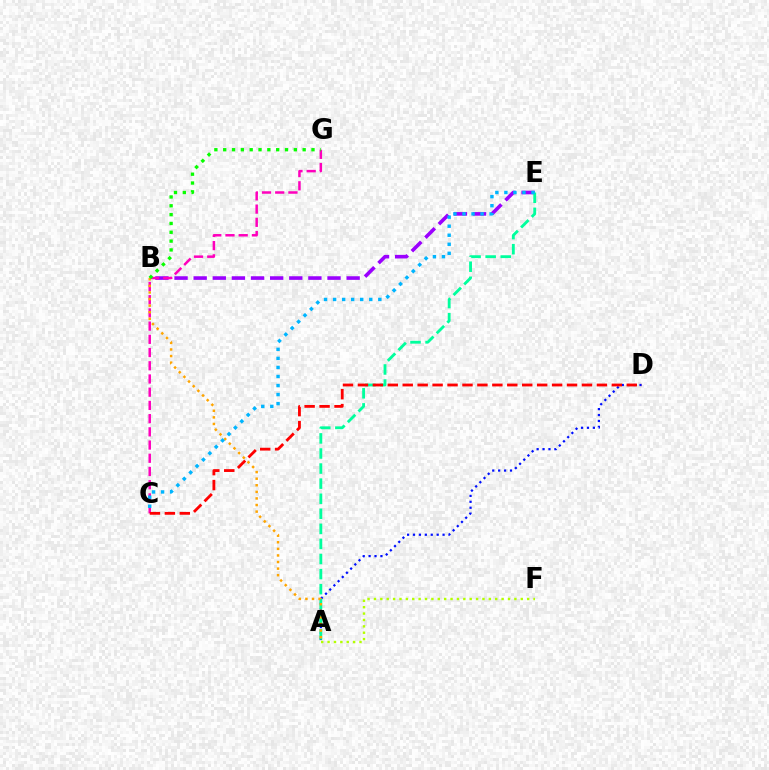{('B', 'E'): [{'color': '#9b00ff', 'line_style': 'dashed', 'thickness': 2.6}], ('A', 'D'): [{'color': '#0010ff', 'line_style': 'dotted', 'thickness': 1.61}], ('A', 'E'): [{'color': '#00ff9d', 'line_style': 'dashed', 'thickness': 2.05}], ('C', 'G'): [{'color': '#ff00bd', 'line_style': 'dashed', 'thickness': 1.8}], ('C', 'D'): [{'color': '#ff0000', 'line_style': 'dashed', 'thickness': 2.03}], ('A', 'F'): [{'color': '#b3ff00', 'line_style': 'dotted', 'thickness': 1.73}], ('A', 'B'): [{'color': '#ffa500', 'line_style': 'dotted', 'thickness': 1.79}], ('C', 'E'): [{'color': '#00b5ff', 'line_style': 'dotted', 'thickness': 2.46}], ('B', 'G'): [{'color': '#08ff00', 'line_style': 'dotted', 'thickness': 2.4}]}